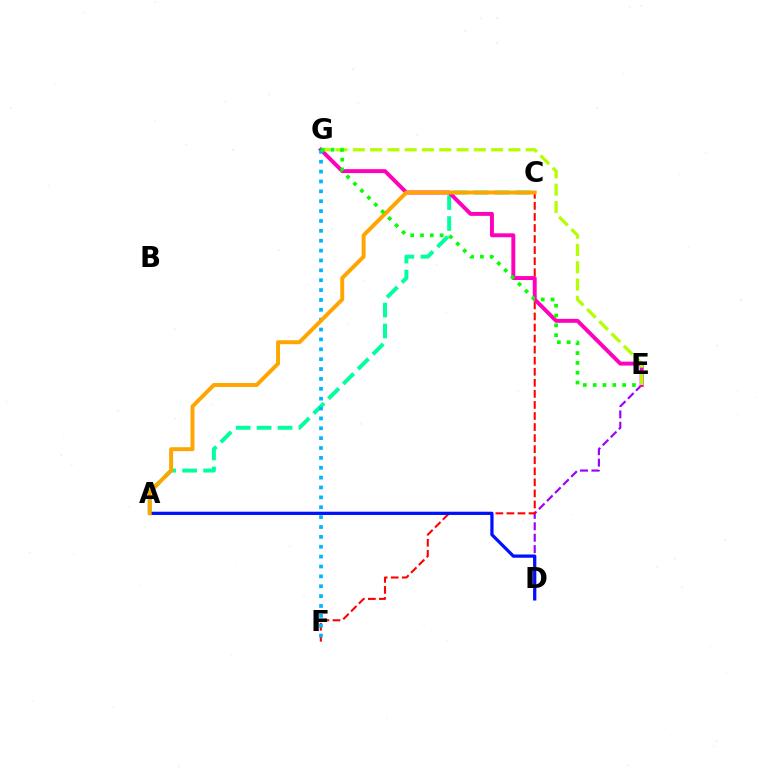{('D', 'E'): [{'color': '#9b00ff', 'line_style': 'dashed', 'thickness': 1.55}], ('C', 'F'): [{'color': '#ff0000', 'line_style': 'dashed', 'thickness': 1.5}], ('A', 'C'): [{'color': '#00ff9d', 'line_style': 'dashed', 'thickness': 2.85}, {'color': '#ffa500', 'line_style': 'solid', 'thickness': 2.83}], ('E', 'G'): [{'color': '#ff00bd', 'line_style': 'solid', 'thickness': 2.83}, {'color': '#b3ff00', 'line_style': 'dashed', 'thickness': 2.35}, {'color': '#08ff00', 'line_style': 'dotted', 'thickness': 2.67}], ('F', 'G'): [{'color': '#00b5ff', 'line_style': 'dotted', 'thickness': 2.68}], ('A', 'D'): [{'color': '#0010ff', 'line_style': 'solid', 'thickness': 2.33}]}